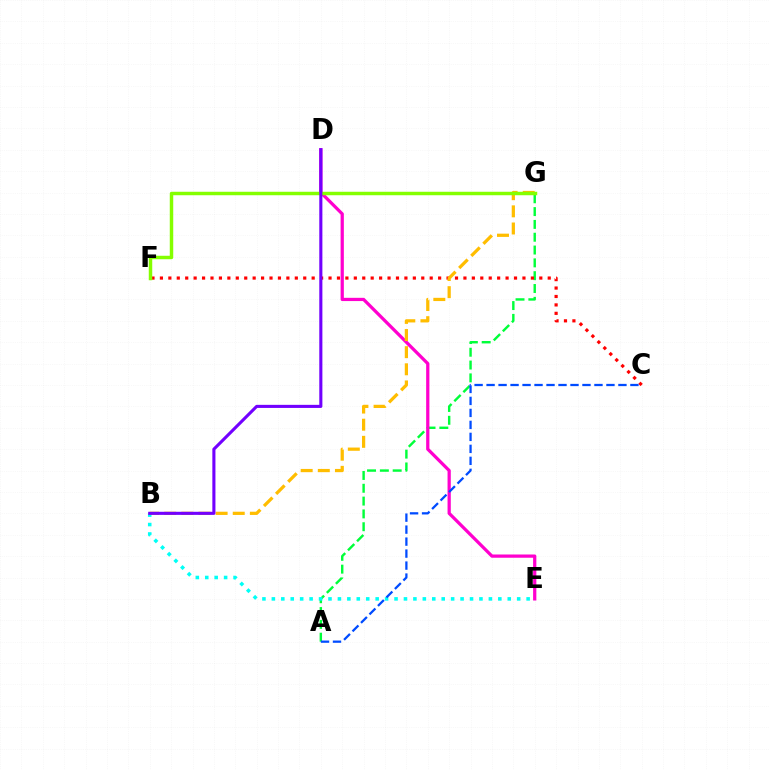{('A', 'G'): [{'color': '#00ff39', 'line_style': 'dashed', 'thickness': 1.74}], ('C', 'F'): [{'color': '#ff0000', 'line_style': 'dotted', 'thickness': 2.29}], ('D', 'E'): [{'color': '#ff00cf', 'line_style': 'solid', 'thickness': 2.34}], ('B', 'E'): [{'color': '#00fff6', 'line_style': 'dotted', 'thickness': 2.56}], ('B', 'G'): [{'color': '#ffbd00', 'line_style': 'dashed', 'thickness': 2.33}], ('F', 'G'): [{'color': '#84ff00', 'line_style': 'solid', 'thickness': 2.5}], ('B', 'D'): [{'color': '#7200ff', 'line_style': 'solid', 'thickness': 2.23}], ('A', 'C'): [{'color': '#004bff', 'line_style': 'dashed', 'thickness': 1.63}]}